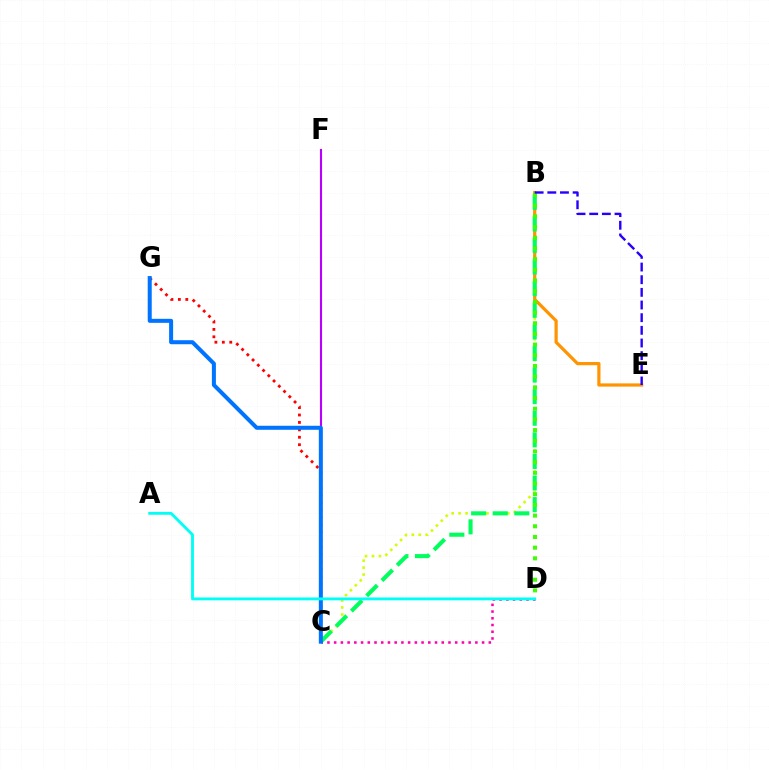{('B', 'C'): [{'color': '#d1ff00', 'line_style': 'dotted', 'thickness': 1.89}, {'color': '#00ff5c', 'line_style': 'dashed', 'thickness': 2.93}], ('B', 'E'): [{'color': '#ff9400', 'line_style': 'solid', 'thickness': 2.3}, {'color': '#2500ff', 'line_style': 'dashed', 'thickness': 1.72}], ('B', 'D'): [{'color': '#3dff00', 'line_style': 'dotted', 'thickness': 2.9}], ('C', 'G'): [{'color': '#ff0000', 'line_style': 'dotted', 'thickness': 2.02}, {'color': '#0074ff', 'line_style': 'solid', 'thickness': 2.89}], ('C', 'D'): [{'color': '#ff00ac', 'line_style': 'dotted', 'thickness': 1.83}], ('C', 'F'): [{'color': '#b900ff', 'line_style': 'solid', 'thickness': 1.51}], ('A', 'D'): [{'color': '#00fff6', 'line_style': 'solid', 'thickness': 2.05}]}